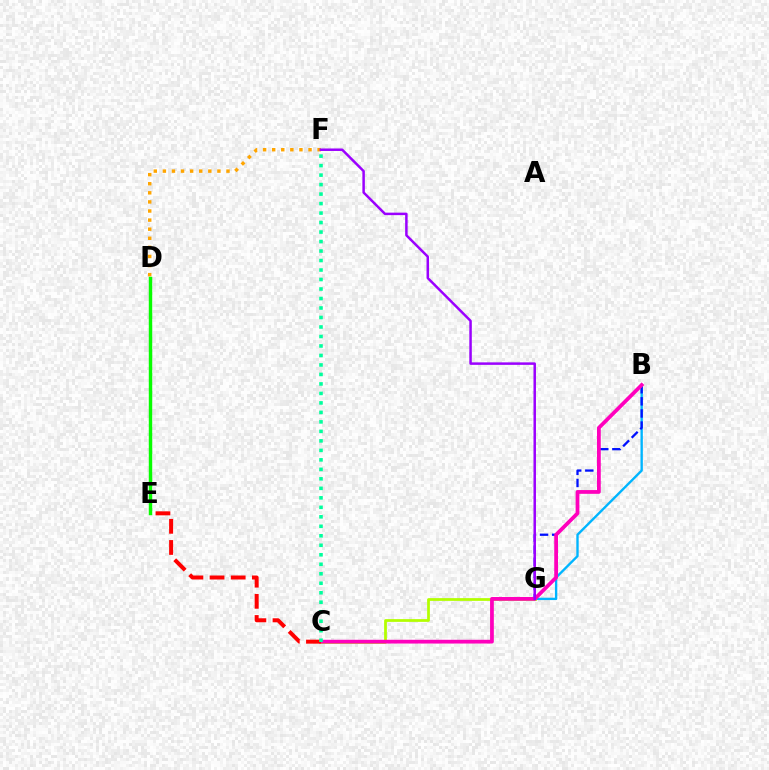{('B', 'G'): [{'color': '#00b5ff', 'line_style': 'solid', 'thickness': 1.7}, {'color': '#0010ff', 'line_style': 'dashed', 'thickness': 1.65}], ('C', 'G'): [{'color': '#b3ff00', 'line_style': 'solid', 'thickness': 1.98}], ('B', 'C'): [{'color': '#ff00bd', 'line_style': 'solid', 'thickness': 2.71}], ('D', 'F'): [{'color': '#ffa500', 'line_style': 'dotted', 'thickness': 2.47}], ('F', 'G'): [{'color': '#9b00ff', 'line_style': 'solid', 'thickness': 1.79}], ('D', 'E'): [{'color': '#08ff00', 'line_style': 'solid', 'thickness': 2.48}], ('C', 'E'): [{'color': '#ff0000', 'line_style': 'dashed', 'thickness': 2.87}], ('C', 'F'): [{'color': '#00ff9d', 'line_style': 'dotted', 'thickness': 2.58}]}